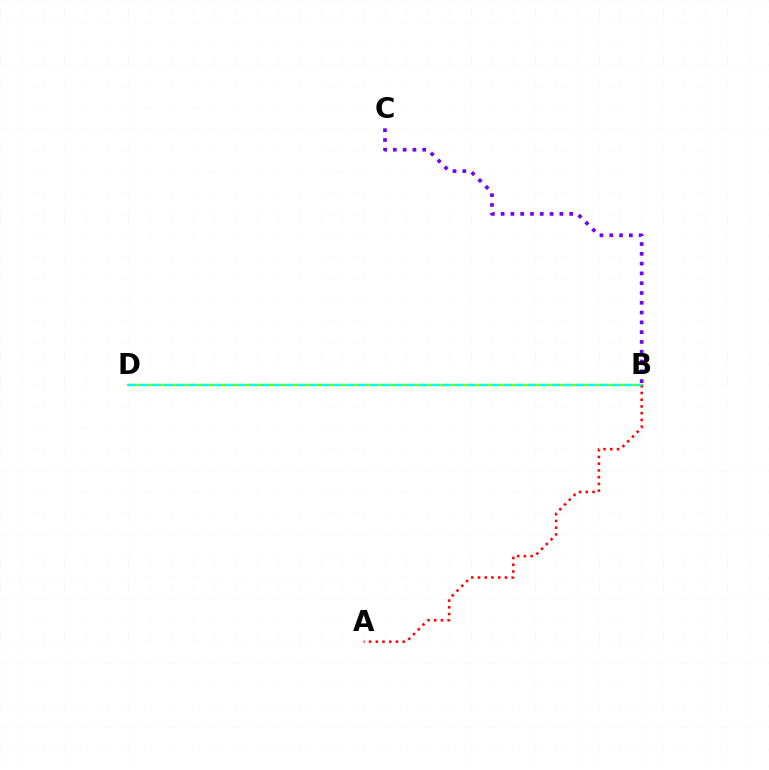{('B', 'D'): [{'color': '#84ff00', 'line_style': 'solid', 'thickness': 1.76}, {'color': '#00fff6', 'line_style': 'dashed', 'thickness': 1.64}], ('A', 'B'): [{'color': '#ff0000', 'line_style': 'dotted', 'thickness': 1.83}], ('B', 'C'): [{'color': '#7200ff', 'line_style': 'dotted', 'thickness': 2.66}]}